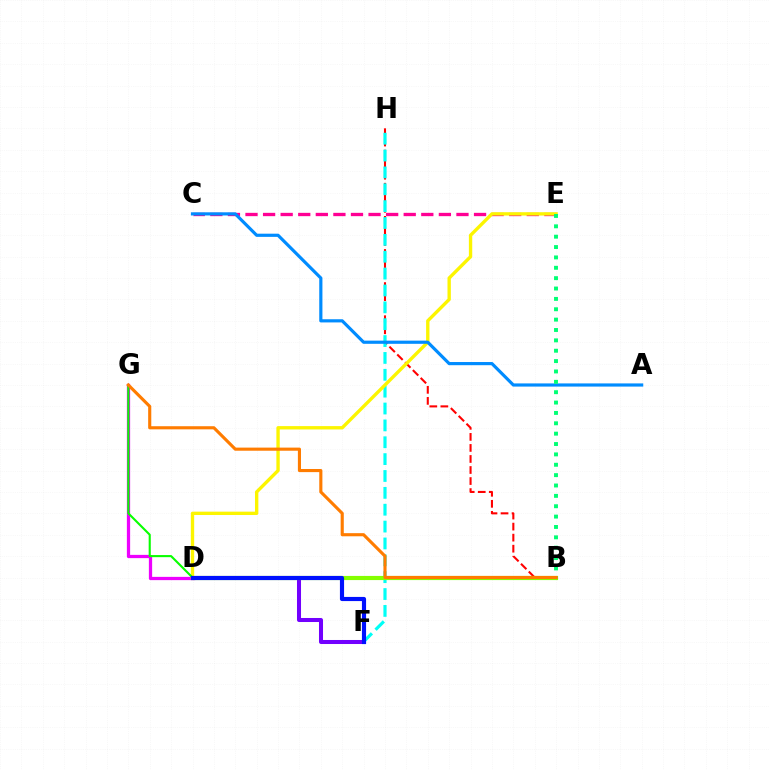{('B', 'H'): [{'color': '#ff0000', 'line_style': 'dashed', 'thickness': 1.5}], ('D', 'G'): [{'color': '#ee00ff', 'line_style': 'solid', 'thickness': 2.34}, {'color': '#08ff00', 'line_style': 'solid', 'thickness': 1.52}], ('C', 'E'): [{'color': '#ff0094', 'line_style': 'dashed', 'thickness': 2.39}], ('F', 'H'): [{'color': '#00fff6', 'line_style': 'dashed', 'thickness': 2.29}], ('D', 'E'): [{'color': '#fcf500', 'line_style': 'solid', 'thickness': 2.41}], ('A', 'C'): [{'color': '#008cff', 'line_style': 'solid', 'thickness': 2.29}], ('D', 'F'): [{'color': '#7200ff', 'line_style': 'solid', 'thickness': 2.9}, {'color': '#0010ff', 'line_style': 'solid', 'thickness': 2.99}], ('B', 'D'): [{'color': '#84ff00', 'line_style': 'solid', 'thickness': 2.99}], ('B', 'E'): [{'color': '#00ff74', 'line_style': 'dotted', 'thickness': 2.82}], ('B', 'G'): [{'color': '#ff7c00', 'line_style': 'solid', 'thickness': 2.25}]}